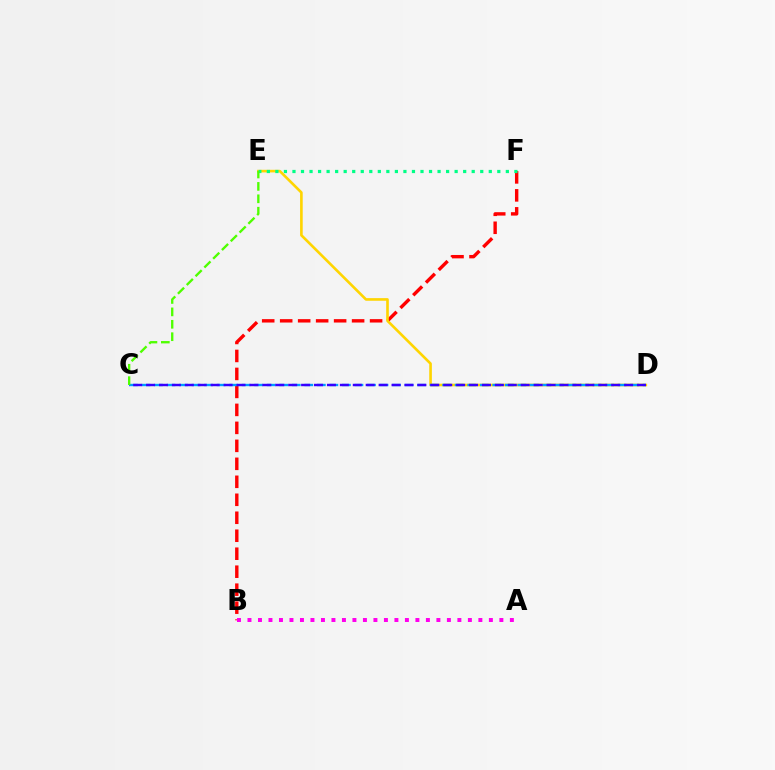{('B', 'F'): [{'color': '#ff0000', 'line_style': 'dashed', 'thickness': 2.44}], ('D', 'E'): [{'color': '#ffd500', 'line_style': 'solid', 'thickness': 1.89}], ('E', 'F'): [{'color': '#00ff86', 'line_style': 'dotted', 'thickness': 2.32}], ('C', 'D'): [{'color': '#009eff', 'line_style': 'dashed', 'thickness': 1.7}, {'color': '#3700ff', 'line_style': 'dashed', 'thickness': 1.75}], ('C', 'E'): [{'color': '#4fff00', 'line_style': 'dashed', 'thickness': 1.69}], ('A', 'B'): [{'color': '#ff00ed', 'line_style': 'dotted', 'thickness': 2.85}]}